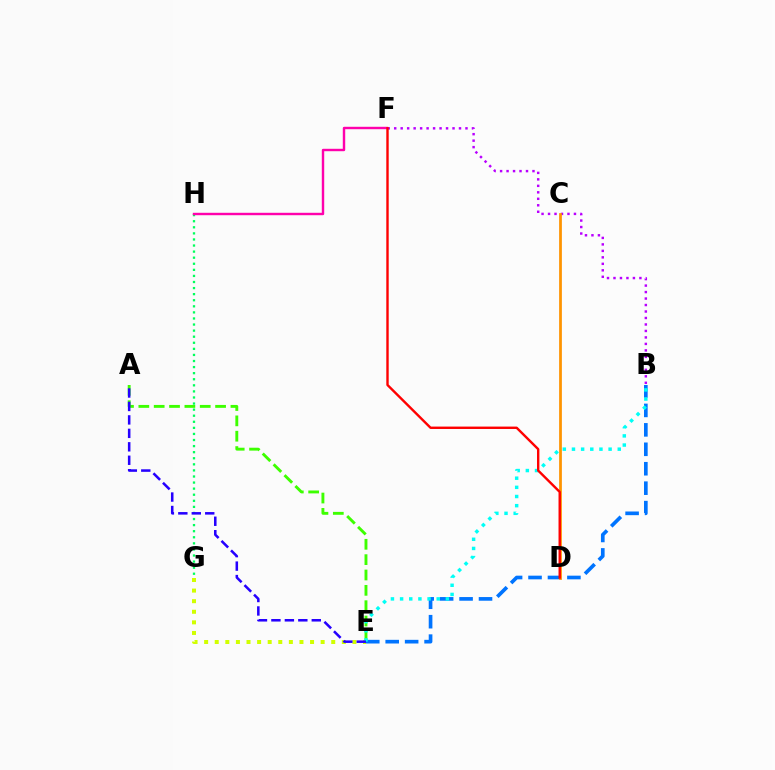{('E', 'G'): [{'color': '#d1ff00', 'line_style': 'dotted', 'thickness': 2.88}], ('B', 'F'): [{'color': '#b900ff', 'line_style': 'dotted', 'thickness': 1.76}], ('A', 'E'): [{'color': '#3dff00', 'line_style': 'dashed', 'thickness': 2.09}, {'color': '#2500ff', 'line_style': 'dashed', 'thickness': 1.83}], ('G', 'H'): [{'color': '#00ff5c', 'line_style': 'dotted', 'thickness': 1.65}], ('B', 'E'): [{'color': '#0074ff', 'line_style': 'dashed', 'thickness': 2.64}, {'color': '#00fff6', 'line_style': 'dotted', 'thickness': 2.49}], ('F', 'H'): [{'color': '#ff00ac', 'line_style': 'solid', 'thickness': 1.74}], ('C', 'D'): [{'color': '#ff9400', 'line_style': 'solid', 'thickness': 1.98}], ('D', 'F'): [{'color': '#ff0000', 'line_style': 'solid', 'thickness': 1.73}]}